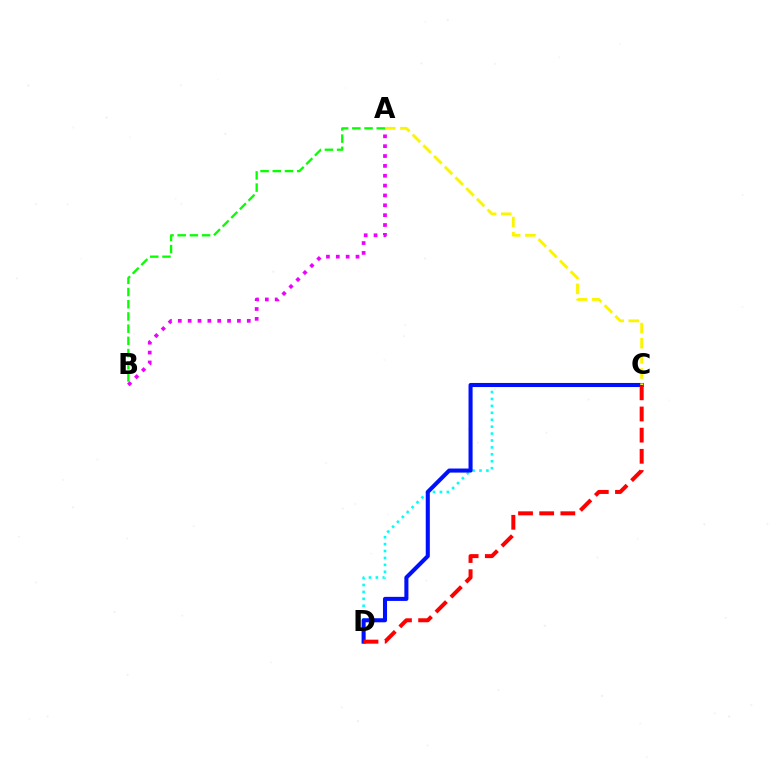{('C', 'D'): [{'color': '#00fff6', 'line_style': 'dotted', 'thickness': 1.88}, {'color': '#0010ff', 'line_style': 'solid', 'thickness': 2.93}, {'color': '#ff0000', 'line_style': 'dashed', 'thickness': 2.87}], ('A', 'C'): [{'color': '#fcf500', 'line_style': 'dashed', 'thickness': 2.06}], ('A', 'B'): [{'color': '#ee00ff', 'line_style': 'dotted', 'thickness': 2.68}, {'color': '#08ff00', 'line_style': 'dashed', 'thickness': 1.66}]}